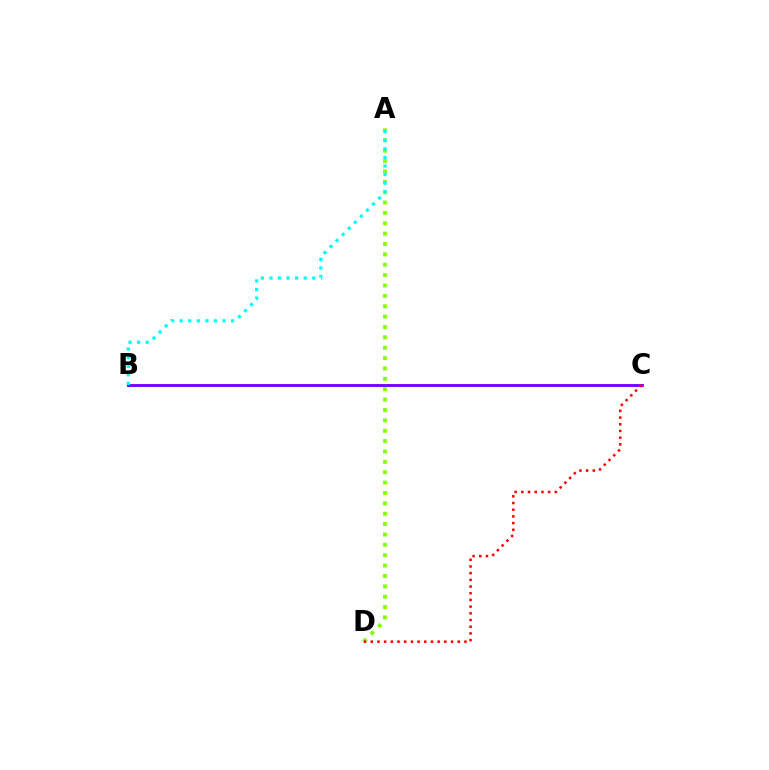{('B', 'C'): [{'color': '#7200ff', 'line_style': 'solid', 'thickness': 2.06}], ('A', 'D'): [{'color': '#84ff00', 'line_style': 'dotted', 'thickness': 2.82}], ('C', 'D'): [{'color': '#ff0000', 'line_style': 'dotted', 'thickness': 1.82}], ('A', 'B'): [{'color': '#00fff6', 'line_style': 'dotted', 'thickness': 2.33}]}